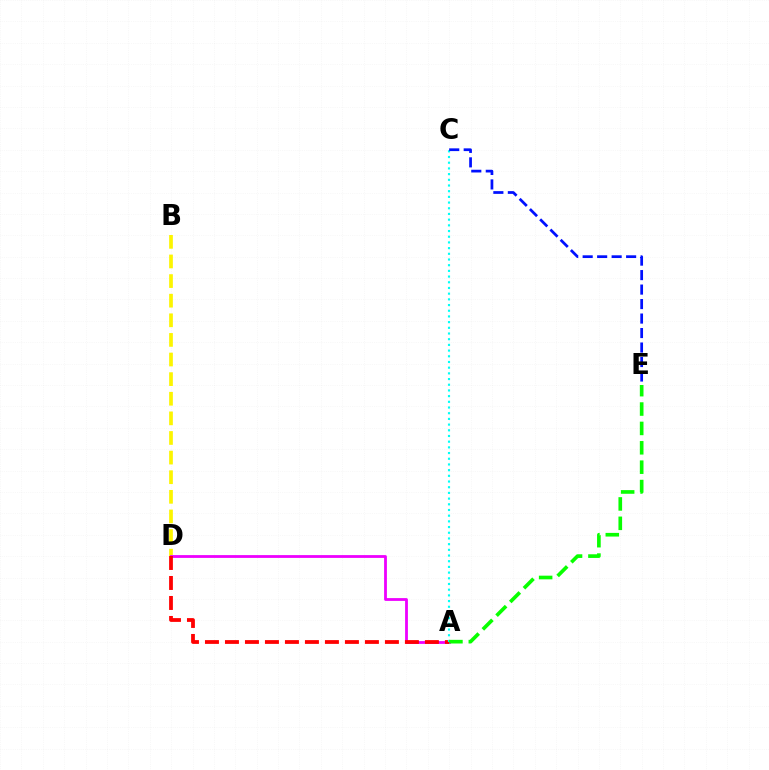{('B', 'D'): [{'color': '#fcf500', 'line_style': 'dashed', 'thickness': 2.66}], ('A', 'D'): [{'color': '#ee00ff', 'line_style': 'solid', 'thickness': 2.01}, {'color': '#ff0000', 'line_style': 'dashed', 'thickness': 2.72}], ('A', 'C'): [{'color': '#00fff6', 'line_style': 'dotted', 'thickness': 1.55}], ('A', 'E'): [{'color': '#08ff00', 'line_style': 'dashed', 'thickness': 2.63}], ('C', 'E'): [{'color': '#0010ff', 'line_style': 'dashed', 'thickness': 1.97}]}